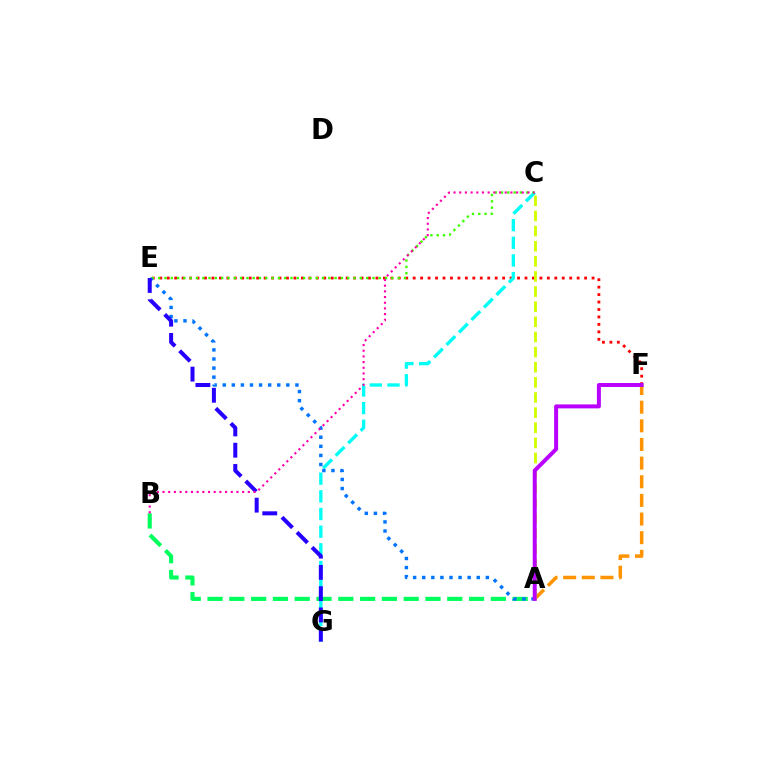{('A', 'B'): [{'color': '#00ff5c', 'line_style': 'dashed', 'thickness': 2.96}], ('E', 'F'): [{'color': '#ff0000', 'line_style': 'dotted', 'thickness': 2.03}], ('C', 'G'): [{'color': '#00fff6', 'line_style': 'dashed', 'thickness': 2.4}], ('C', 'E'): [{'color': '#3dff00', 'line_style': 'dotted', 'thickness': 1.71}], ('A', 'F'): [{'color': '#ff9400', 'line_style': 'dashed', 'thickness': 2.53}, {'color': '#b900ff', 'line_style': 'solid', 'thickness': 2.86}], ('A', 'E'): [{'color': '#0074ff', 'line_style': 'dotted', 'thickness': 2.47}], ('A', 'C'): [{'color': '#d1ff00', 'line_style': 'dashed', 'thickness': 2.06}], ('E', 'G'): [{'color': '#2500ff', 'line_style': 'dashed', 'thickness': 2.89}], ('B', 'C'): [{'color': '#ff00ac', 'line_style': 'dotted', 'thickness': 1.55}]}